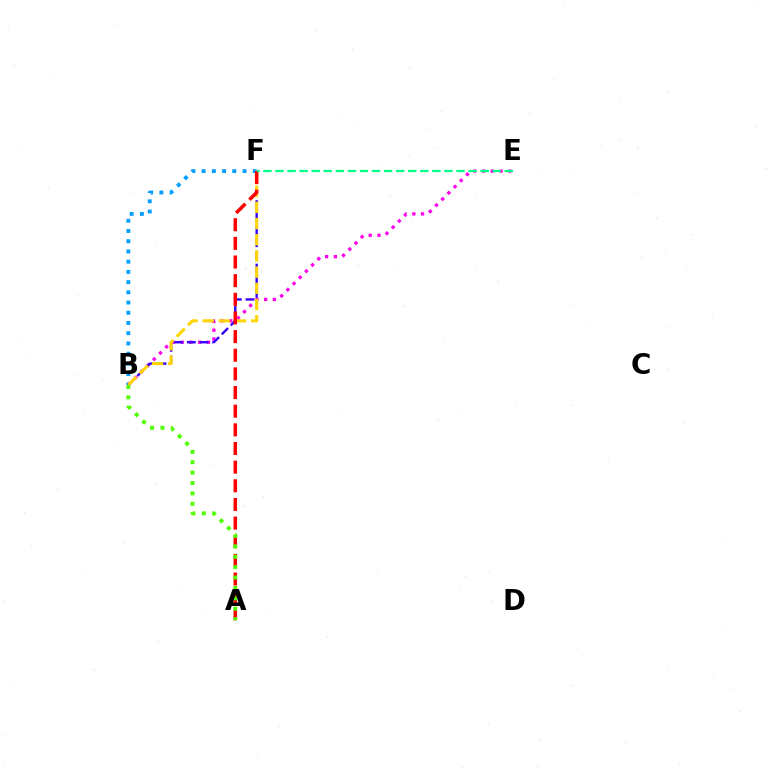{('B', 'F'): [{'color': '#009eff', 'line_style': 'dotted', 'thickness': 2.78}, {'color': '#3700ff', 'line_style': 'dashed', 'thickness': 1.72}, {'color': '#ffd500', 'line_style': 'dashed', 'thickness': 2.2}], ('B', 'E'): [{'color': '#ff00ed', 'line_style': 'dotted', 'thickness': 2.38}], ('A', 'F'): [{'color': '#ff0000', 'line_style': 'dashed', 'thickness': 2.53}], ('E', 'F'): [{'color': '#00ff86', 'line_style': 'dashed', 'thickness': 1.64}], ('A', 'B'): [{'color': '#4fff00', 'line_style': 'dotted', 'thickness': 2.82}]}